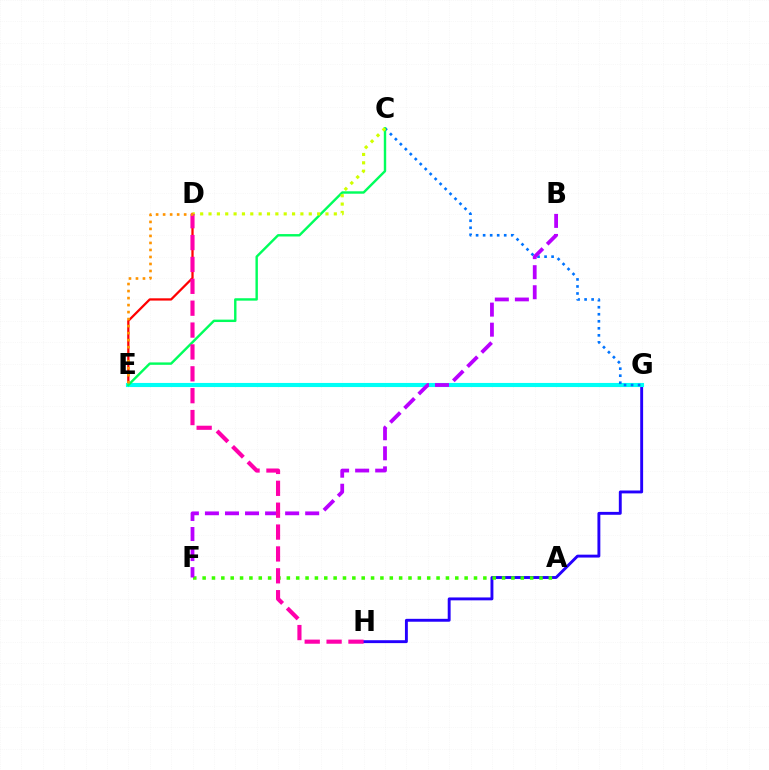{('D', 'E'): [{'color': '#ff0000', 'line_style': 'solid', 'thickness': 1.63}, {'color': '#ff9400', 'line_style': 'dotted', 'thickness': 1.91}], ('G', 'H'): [{'color': '#2500ff', 'line_style': 'solid', 'thickness': 2.09}], ('E', 'G'): [{'color': '#00fff6', 'line_style': 'solid', 'thickness': 2.96}], ('C', 'G'): [{'color': '#0074ff', 'line_style': 'dotted', 'thickness': 1.91}], ('C', 'E'): [{'color': '#00ff5c', 'line_style': 'solid', 'thickness': 1.74}], ('C', 'D'): [{'color': '#d1ff00', 'line_style': 'dotted', 'thickness': 2.27}], ('A', 'F'): [{'color': '#3dff00', 'line_style': 'dotted', 'thickness': 2.54}], ('B', 'F'): [{'color': '#b900ff', 'line_style': 'dashed', 'thickness': 2.72}], ('D', 'H'): [{'color': '#ff00ac', 'line_style': 'dashed', 'thickness': 2.97}]}